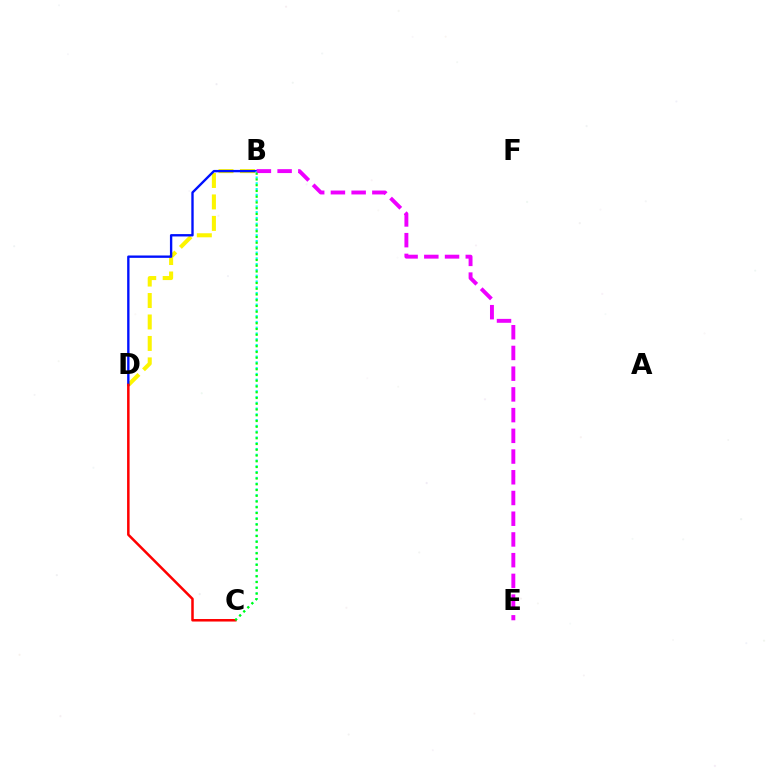{('B', 'D'): [{'color': '#fcf500', 'line_style': 'dashed', 'thickness': 2.92}, {'color': '#0010ff', 'line_style': 'solid', 'thickness': 1.7}], ('B', 'C'): [{'color': '#00fff6', 'line_style': 'dotted', 'thickness': 1.57}, {'color': '#08ff00', 'line_style': 'dotted', 'thickness': 1.56}], ('C', 'D'): [{'color': '#ff0000', 'line_style': 'solid', 'thickness': 1.81}], ('B', 'E'): [{'color': '#ee00ff', 'line_style': 'dashed', 'thickness': 2.81}]}